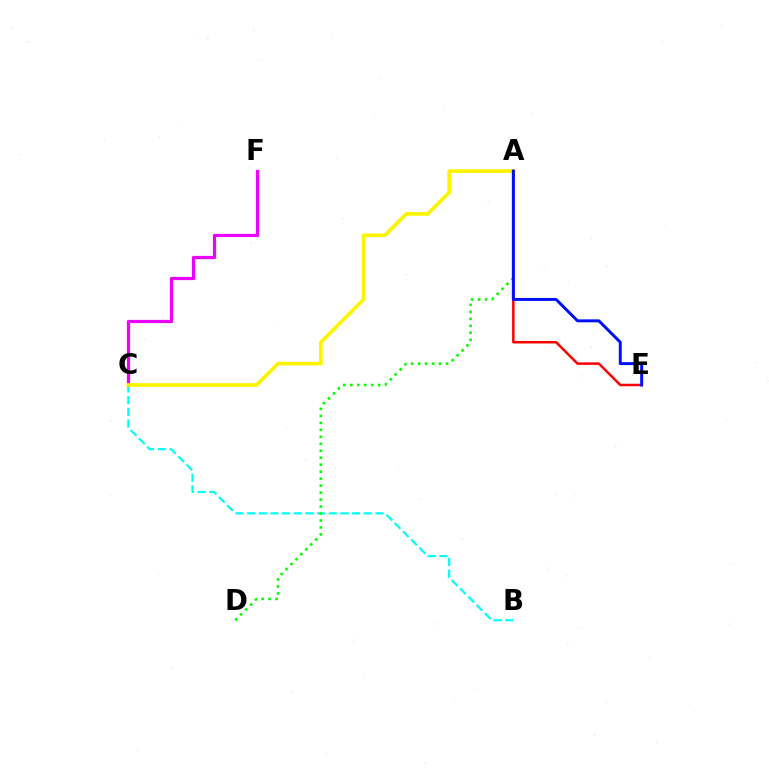{('B', 'C'): [{'color': '#00fff6', 'line_style': 'dashed', 'thickness': 1.58}], ('A', 'D'): [{'color': '#08ff00', 'line_style': 'dotted', 'thickness': 1.89}], ('C', 'F'): [{'color': '#ee00ff', 'line_style': 'solid', 'thickness': 2.32}], ('A', 'C'): [{'color': '#fcf500', 'line_style': 'solid', 'thickness': 2.67}], ('A', 'E'): [{'color': '#ff0000', 'line_style': 'solid', 'thickness': 1.8}, {'color': '#0010ff', 'line_style': 'solid', 'thickness': 2.14}]}